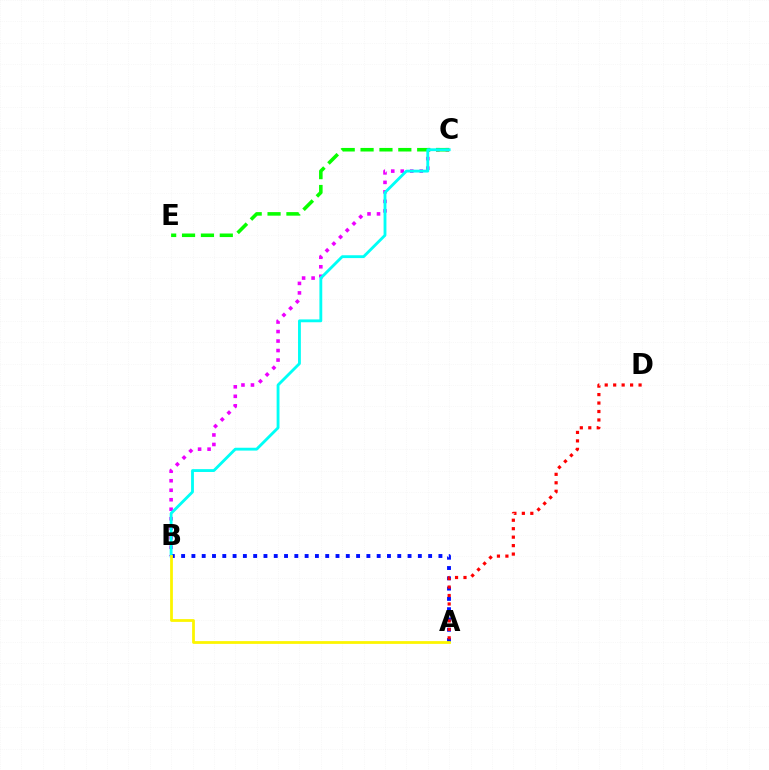{('B', 'C'): [{'color': '#ee00ff', 'line_style': 'dotted', 'thickness': 2.58}, {'color': '#00fff6', 'line_style': 'solid', 'thickness': 2.05}], ('C', 'E'): [{'color': '#08ff00', 'line_style': 'dashed', 'thickness': 2.56}], ('A', 'B'): [{'color': '#0010ff', 'line_style': 'dotted', 'thickness': 2.8}, {'color': '#fcf500', 'line_style': 'solid', 'thickness': 2.0}], ('A', 'D'): [{'color': '#ff0000', 'line_style': 'dotted', 'thickness': 2.3}]}